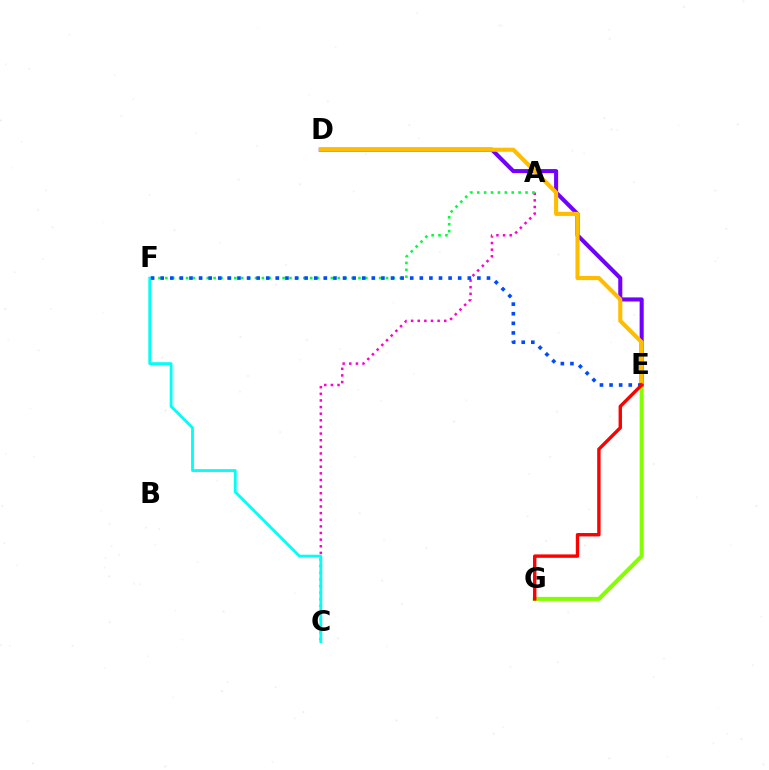{('E', 'G'): [{'color': '#84ff00', 'line_style': 'solid', 'thickness': 2.91}, {'color': '#ff0000', 'line_style': 'solid', 'thickness': 2.44}], ('D', 'E'): [{'color': '#7200ff', 'line_style': 'solid', 'thickness': 2.93}, {'color': '#ffbd00', 'line_style': 'solid', 'thickness': 2.95}], ('A', 'C'): [{'color': '#ff00cf', 'line_style': 'dotted', 'thickness': 1.8}], ('C', 'F'): [{'color': '#00fff6', 'line_style': 'solid', 'thickness': 2.03}], ('A', 'F'): [{'color': '#00ff39', 'line_style': 'dotted', 'thickness': 1.87}], ('E', 'F'): [{'color': '#004bff', 'line_style': 'dotted', 'thickness': 2.61}]}